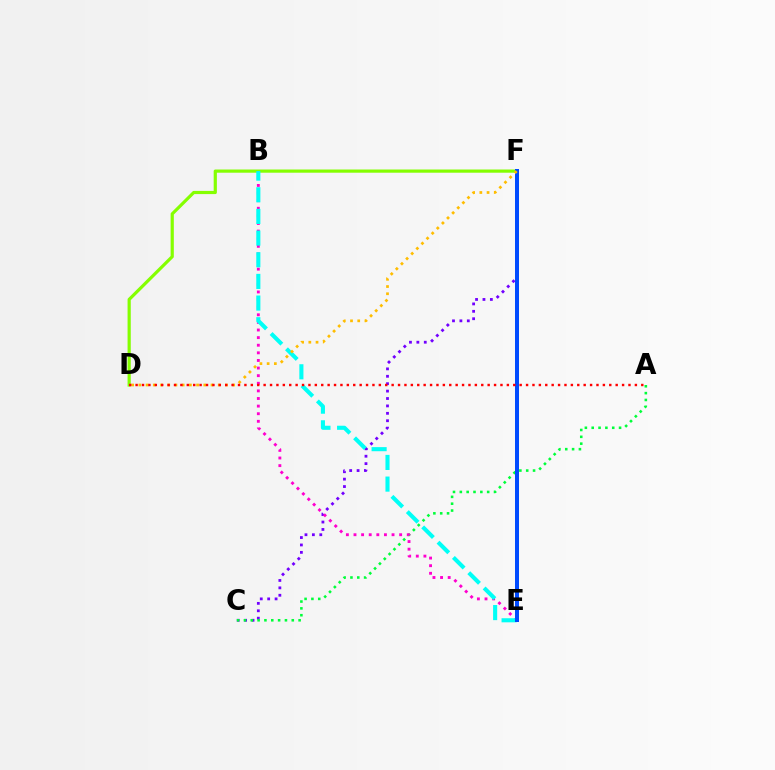{('C', 'F'): [{'color': '#7200ff', 'line_style': 'dotted', 'thickness': 2.01}], ('D', 'F'): [{'color': '#84ff00', 'line_style': 'solid', 'thickness': 2.3}, {'color': '#ffbd00', 'line_style': 'dotted', 'thickness': 1.96}], ('A', 'C'): [{'color': '#00ff39', 'line_style': 'dotted', 'thickness': 1.86}], ('B', 'E'): [{'color': '#ff00cf', 'line_style': 'dotted', 'thickness': 2.07}, {'color': '#00fff6', 'line_style': 'dashed', 'thickness': 2.94}], ('E', 'F'): [{'color': '#004bff', 'line_style': 'solid', 'thickness': 2.87}], ('A', 'D'): [{'color': '#ff0000', 'line_style': 'dotted', 'thickness': 1.74}]}